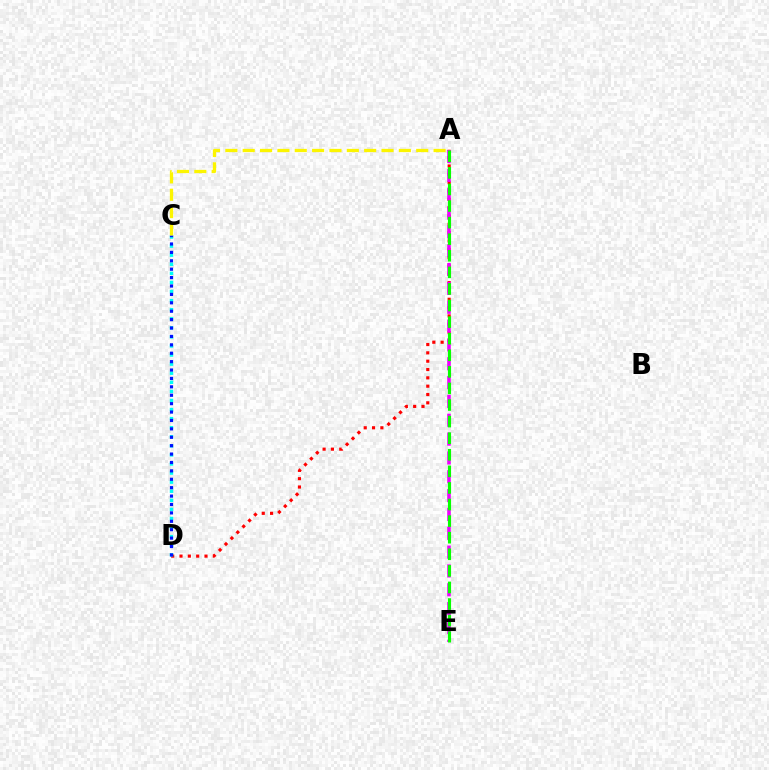{('A', 'D'): [{'color': '#ff0000', 'line_style': 'dotted', 'thickness': 2.26}], ('C', 'D'): [{'color': '#00fff6', 'line_style': 'dotted', 'thickness': 2.47}, {'color': '#0010ff', 'line_style': 'dotted', 'thickness': 2.28}], ('A', 'E'): [{'color': '#ee00ff', 'line_style': 'dashed', 'thickness': 2.56}, {'color': '#08ff00', 'line_style': 'dashed', 'thickness': 2.25}], ('A', 'C'): [{'color': '#fcf500', 'line_style': 'dashed', 'thickness': 2.36}]}